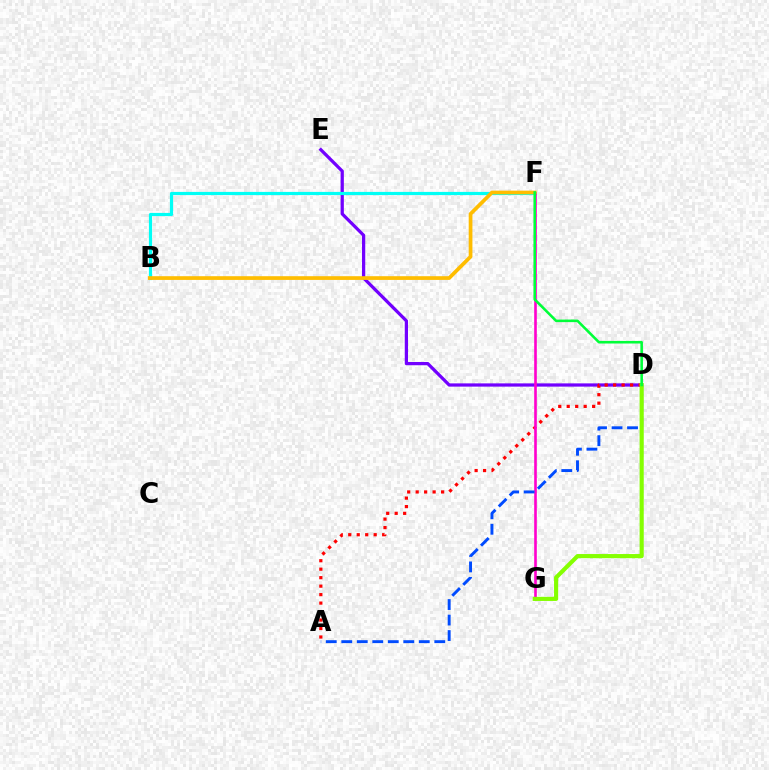{('D', 'E'): [{'color': '#7200ff', 'line_style': 'solid', 'thickness': 2.34}], ('B', 'F'): [{'color': '#00fff6', 'line_style': 'solid', 'thickness': 2.29}, {'color': '#ffbd00', 'line_style': 'solid', 'thickness': 2.68}], ('A', 'D'): [{'color': '#ff0000', 'line_style': 'dotted', 'thickness': 2.3}, {'color': '#004bff', 'line_style': 'dashed', 'thickness': 2.11}], ('F', 'G'): [{'color': '#ff00cf', 'line_style': 'solid', 'thickness': 1.89}], ('D', 'G'): [{'color': '#84ff00', 'line_style': 'solid', 'thickness': 2.98}], ('D', 'F'): [{'color': '#00ff39', 'line_style': 'solid', 'thickness': 1.85}]}